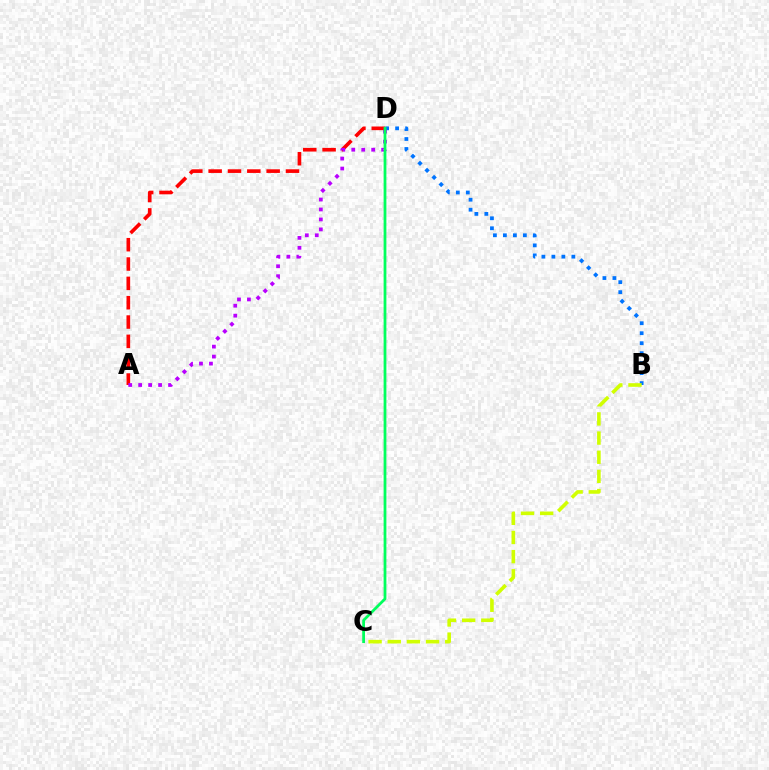{('A', 'D'): [{'color': '#ff0000', 'line_style': 'dashed', 'thickness': 2.63}, {'color': '#b900ff', 'line_style': 'dotted', 'thickness': 2.71}], ('B', 'D'): [{'color': '#0074ff', 'line_style': 'dotted', 'thickness': 2.71}], ('B', 'C'): [{'color': '#d1ff00', 'line_style': 'dashed', 'thickness': 2.6}], ('C', 'D'): [{'color': '#00ff5c', 'line_style': 'solid', 'thickness': 2.0}]}